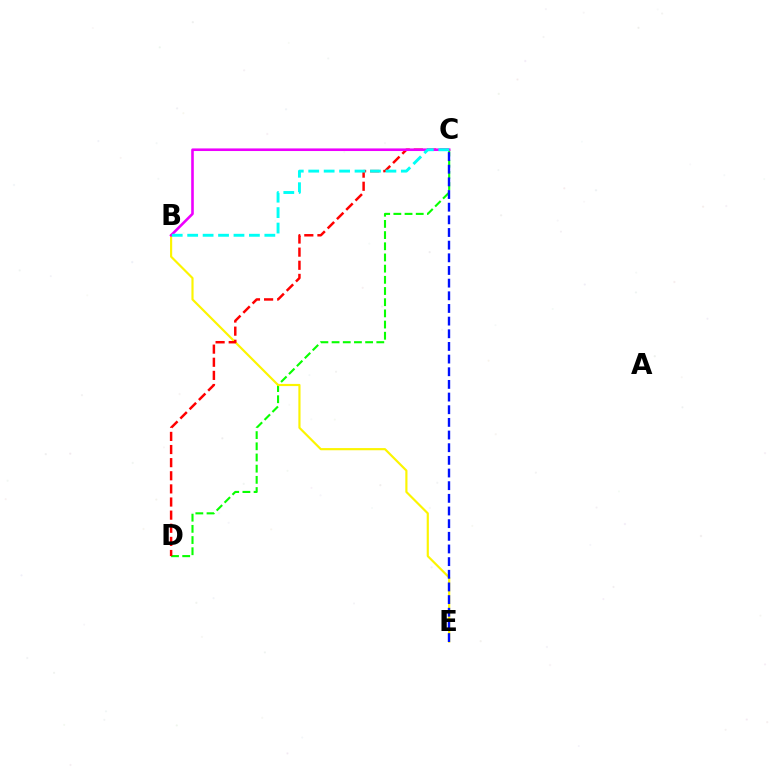{('C', 'D'): [{'color': '#08ff00', 'line_style': 'dashed', 'thickness': 1.52}, {'color': '#ff0000', 'line_style': 'dashed', 'thickness': 1.78}], ('B', 'E'): [{'color': '#fcf500', 'line_style': 'solid', 'thickness': 1.56}], ('B', 'C'): [{'color': '#ee00ff', 'line_style': 'solid', 'thickness': 1.87}, {'color': '#00fff6', 'line_style': 'dashed', 'thickness': 2.1}], ('C', 'E'): [{'color': '#0010ff', 'line_style': 'dashed', 'thickness': 1.72}]}